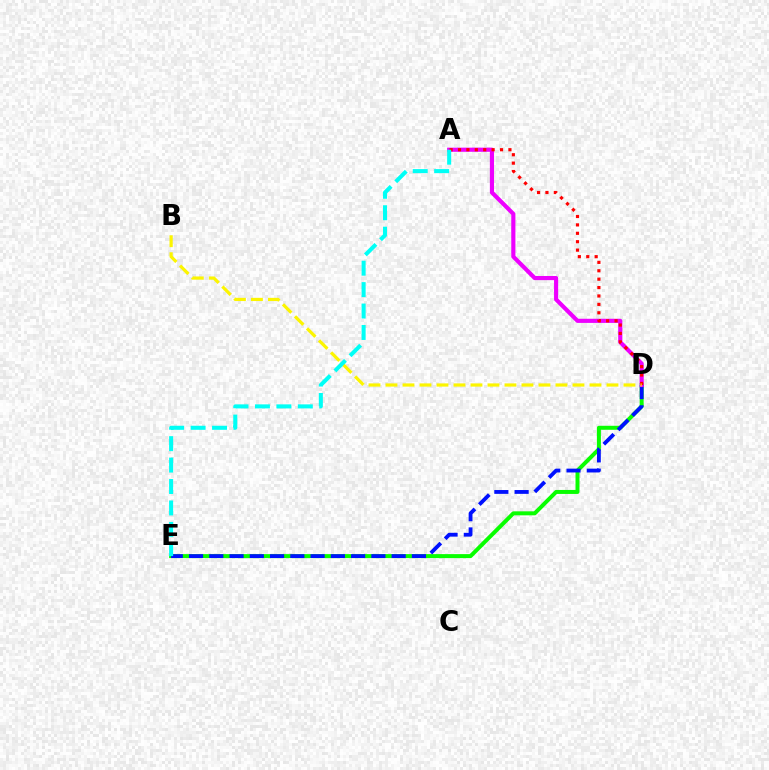{('D', 'E'): [{'color': '#08ff00', 'line_style': 'solid', 'thickness': 2.87}, {'color': '#0010ff', 'line_style': 'dashed', 'thickness': 2.75}], ('A', 'D'): [{'color': '#ee00ff', 'line_style': 'solid', 'thickness': 2.98}, {'color': '#ff0000', 'line_style': 'dotted', 'thickness': 2.28}], ('B', 'D'): [{'color': '#fcf500', 'line_style': 'dashed', 'thickness': 2.31}], ('A', 'E'): [{'color': '#00fff6', 'line_style': 'dashed', 'thickness': 2.91}]}